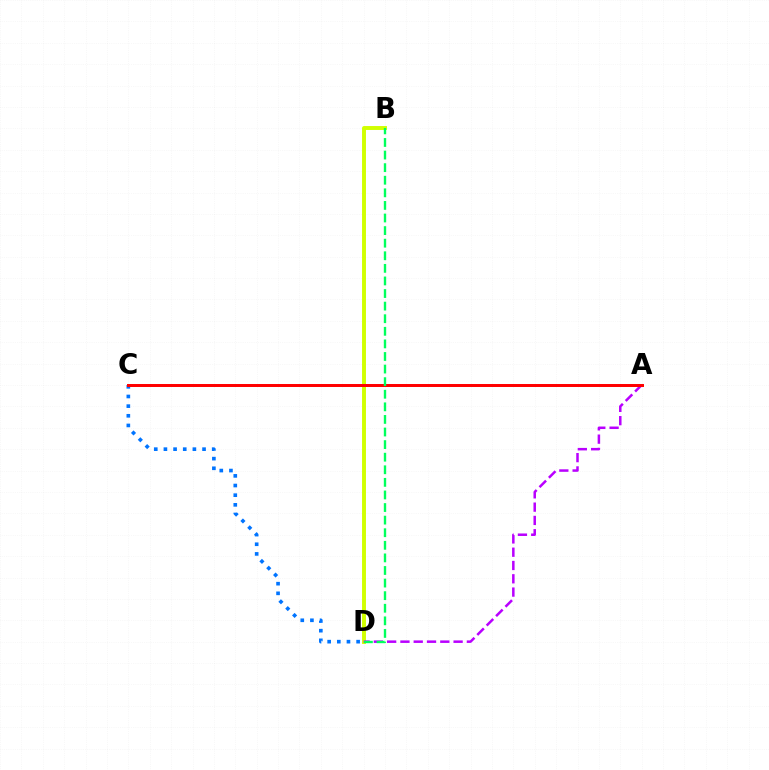{('B', 'D'): [{'color': '#d1ff00', 'line_style': 'solid', 'thickness': 2.82}, {'color': '#00ff5c', 'line_style': 'dashed', 'thickness': 1.71}], ('A', 'D'): [{'color': '#b900ff', 'line_style': 'dashed', 'thickness': 1.81}], ('C', 'D'): [{'color': '#0074ff', 'line_style': 'dotted', 'thickness': 2.62}], ('A', 'C'): [{'color': '#ff0000', 'line_style': 'solid', 'thickness': 2.14}]}